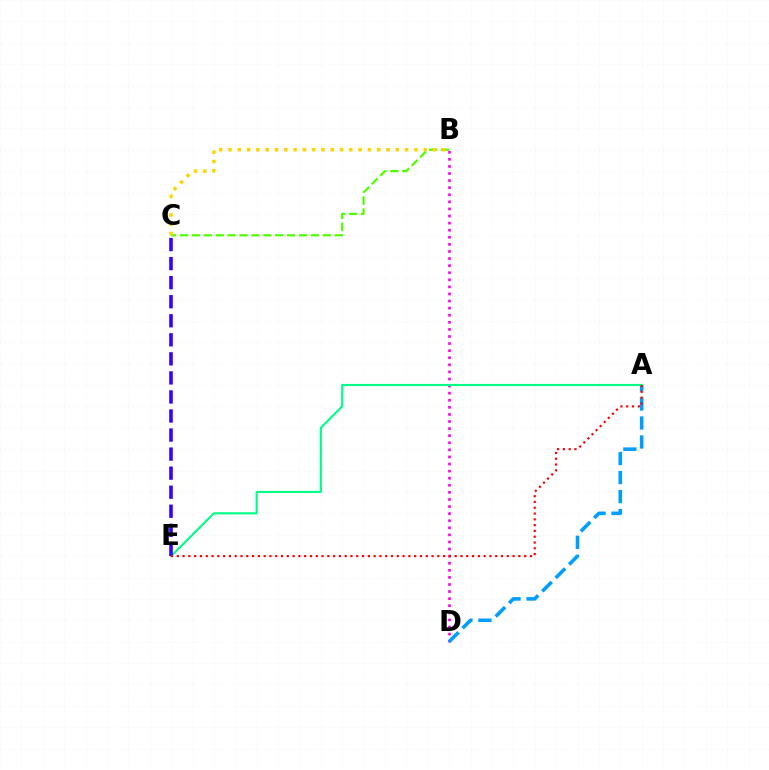{('B', 'D'): [{'color': '#ff00ed', 'line_style': 'dotted', 'thickness': 1.93}], ('A', 'D'): [{'color': '#009eff', 'line_style': 'dashed', 'thickness': 2.58}], ('A', 'E'): [{'color': '#00ff86', 'line_style': 'solid', 'thickness': 1.55}, {'color': '#ff0000', 'line_style': 'dotted', 'thickness': 1.57}], ('C', 'E'): [{'color': '#3700ff', 'line_style': 'dashed', 'thickness': 2.59}], ('B', 'C'): [{'color': '#4fff00', 'line_style': 'dashed', 'thickness': 1.62}, {'color': '#ffd500', 'line_style': 'dotted', 'thickness': 2.53}]}